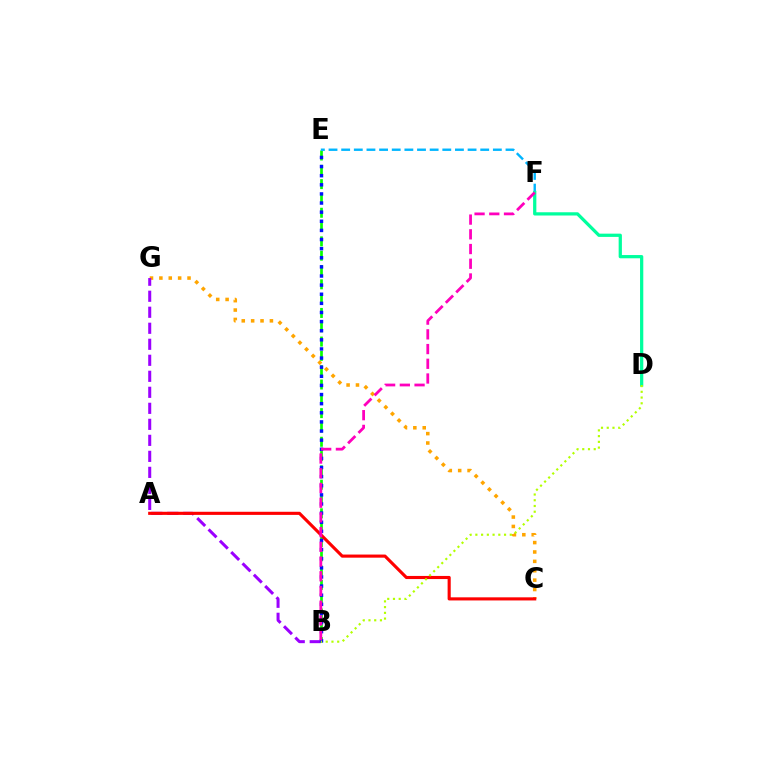{('C', 'G'): [{'color': '#ffa500', 'line_style': 'dotted', 'thickness': 2.55}], ('B', 'G'): [{'color': '#9b00ff', 'line_style': 'dashed', 'thickness': 2.18}], ('B', 'E'): [{'color': '#08ff00', 'line_style': 'dashed', 'thickness': 1.94}, {'color': '#0010ff', 'line_style': 'dotted', 'thickness': 2.48}], ('E', 'F'): [{'color': '#00b5ff', 'line_style': 'dashed', 'thickness': 1.72}], ('A', 'C'): [{'color': '#ff0000', 'line_style': 'solid', 'thickness': 2.24}], ('D', 'F'): [{'color': '#00ff9d', 'line_style': 'solid', 'thickness': 2.34}], ('B', 'D'): [{'color': '#b3ff00', 'line_style': 'dotted', 'thickness': 1.56}], ('B', 'F'): [{'color': '#ff00bd', 'line_style': 'dashed', 'thickness': 2.0}]}